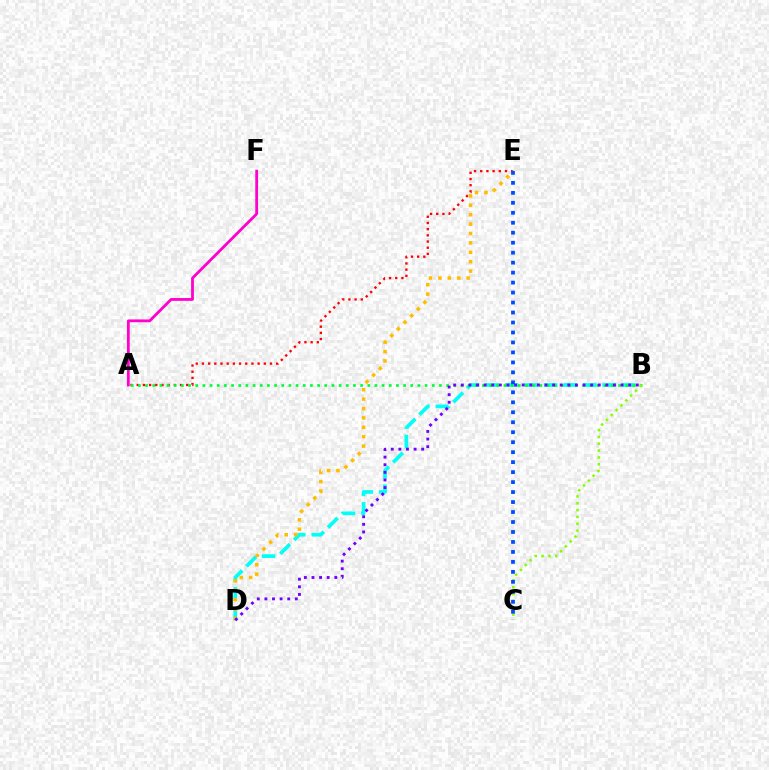{('A', 'E'): [{'color': '#ff0000', 'line_style': 'dotted', 'thickness': 1.68}], ('A', 'F'): [{'color': '#ff00cf', 'line_style': 'solid', 'thickness': 2.01}], ('B', 'D'): [{'color': '#00fff6', 'line_style': 'dashed', 'thickness': 2.65}, {'color': '#7200ff', 'line_style': 'dotted', 'thickness': 2.07}], ('D', 'E'): [{'color': '#ffbd00', 'line_style': 'dotted', 'thickness': 2.55}], ('A', 'B'): [{'color': '#00ff39', 'line_style': 'dotted', 'thickness': 1.95}], ('B', 'C'): [{'color': '#84ff00', 'line_style': 'dotted', 'thickness': 1.86}], ('C', 'E'): [{'color': '#004bff', 'line_style': 'dotted', 'thickness': 2.71}]}